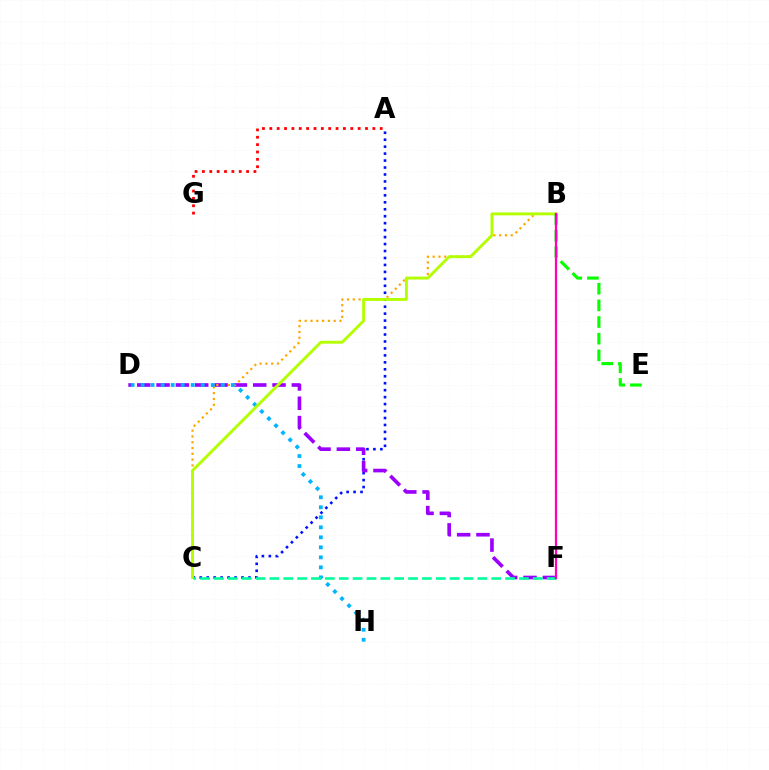{('A', 'C'): [{'color': '#0010ff', 'line_style': 'dotted', 'thickness': 1.89}], ('D', 'F'): [{'color': '#9b00ff', 'line_style': 'dashed', 'thickness': 2.63}], ('A', 'G'): [{'color': '#ff0000', 'line_style': 'dotted', 'thickness': 2.0}], ('B', 'C'): [{'color': '#ffa500', 'line_style': 'dotted', 'thickness': 1.57}, {'color': '#b3ff00', 'line_style': 'solid', 'thickness': 2.08}], ('D', 'H'): [{'color': '#00b5ff', 'line_style': 'dotted', 'thickness': 2.72}], ('B', 'E'): [{'color': '#08ff00', 'line_style': 'dashed', 'thickness': 2.26}], ('C', 'F'): [{'color': '#00ff9d', 'line_style': 'dashed', 'thickness': 1.88}], ('B', 'F'): [{'color': '#ff00bd', 'line_style': 'solid', 'thickness': 1.62}]}